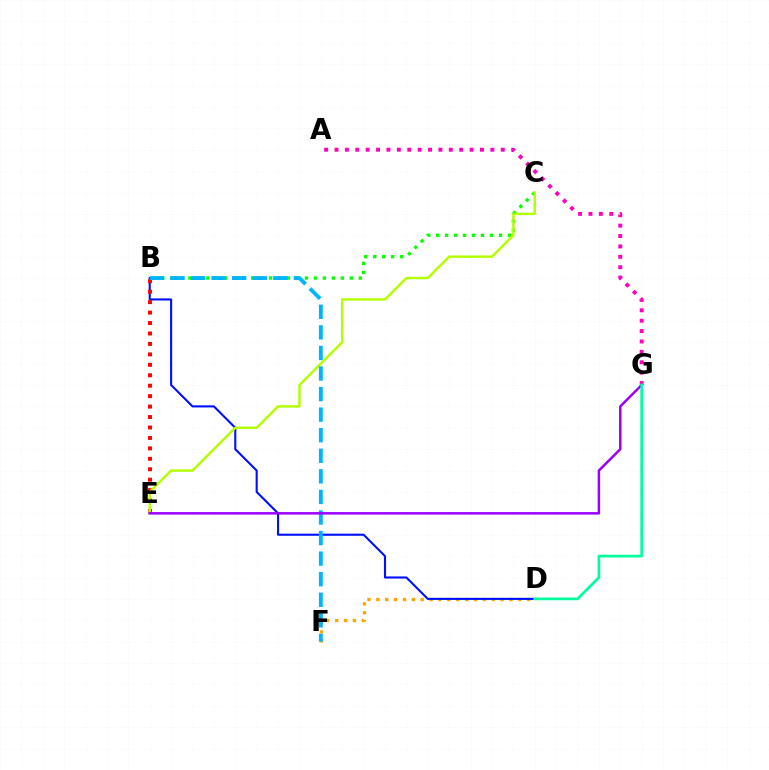{('D', 'F'): [{'color': '#ffa500', 'line_style': 'dotted', 'thickness': 2.41}], ('B', 'D'): [{'color': '#0010ff', 'line_style': 'solid', 'thickness': 1.51}], ('B', 'C'): [{'color': '#08ff00', 'line_style': 'dotted', 'thickness': 2.44}], ('B', 'E'): [{'color': '#ff0000', 'line_style': 'dotted', 'thickness': 2.84}], ('C', 'E'): [{'color': '#b3ff00', 'line_style': 'solid', 'thickness': 1.77}], ('B', 'F'): [{'color': '#00b5ff', 'line_style': 'dashed', 'thickness': 2.79}], ('A', 'G'): [{'color': '#ff00bd', 'line_style': 'dotted', 'thickness': 2.82}], ('E', 'G'): [{'color': '#9b00ff', 'line_style': 'solid', 'thickness': 1.8}], ('D', 'G'): [{'color': '#00ff9d', 'line_style': 'solid', 'thickness': 1.94}]}